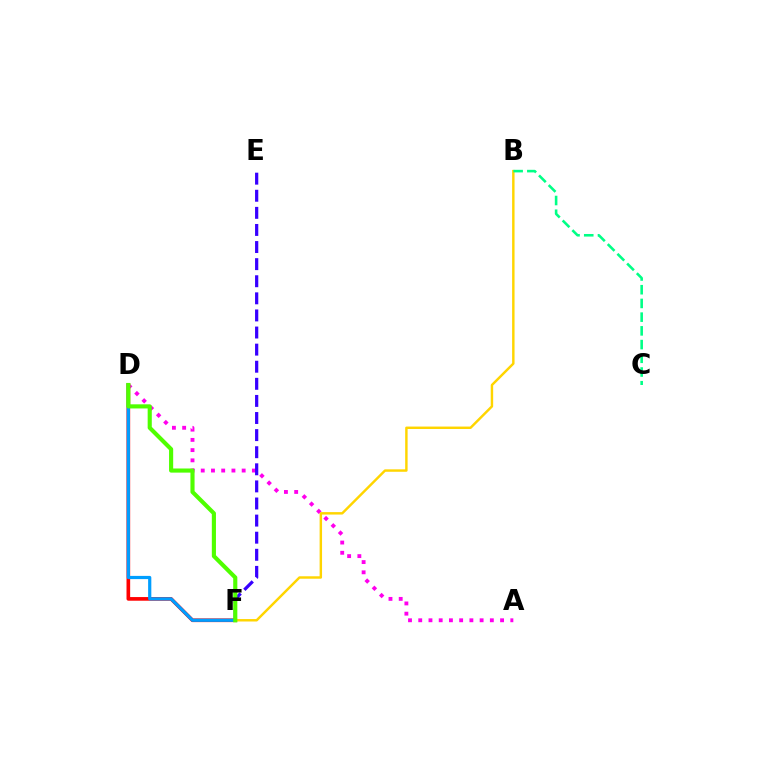{('A', 'D'): [{'color': '#ff00ed', 'line_style': 'dotted', 'thickness': 2.78}], ('D', 'F'): [{'color': '#ff0000', 'line_style': 'solid', 'thickness': 2.63}, {'color': '#009eff', 'line_style': 'solid', 'thickness': 2.31}, {'color': '#4fff00', 'line_style': 'solid', 'thickness': 2.97}], ('E', 'F'): [{'color': '#3700ff', 'line_style': 'dashed', 'thickness': 2.32}], ('B', 'F'): [{'color': '#ffd500', 'line_style': 'solid', 'thickness': 1.76}], ('B', 'C'): [{'color': '#00ff86', 'line_style': 'dashed', 'thickness': 1.86}]}